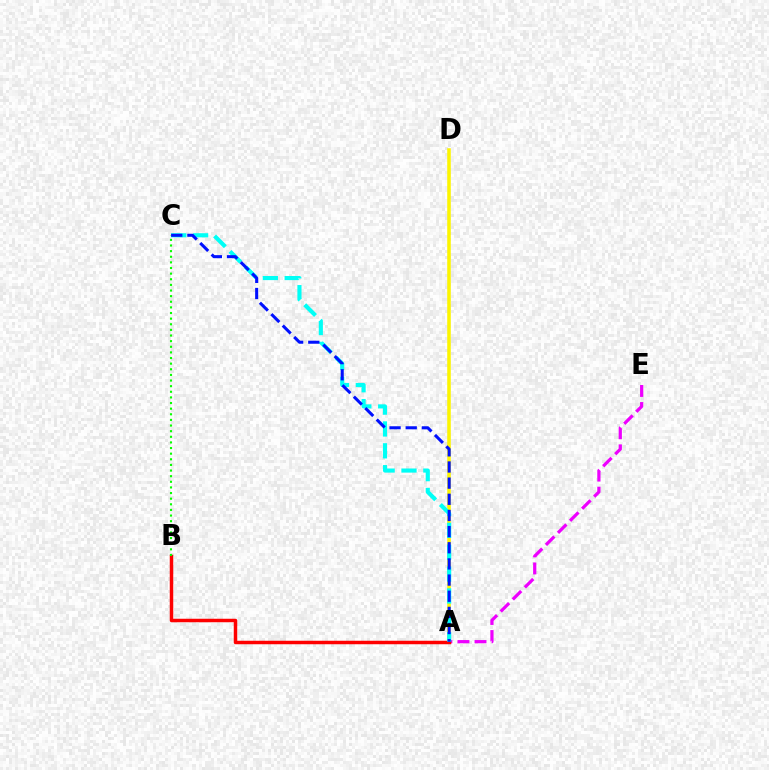{('A', 'E'): [{'color': '#ee00ff', 'line_style': 'dashed', 'thickness': 2.32}], ('A', 'D'): [{'color': '#fcf500', 'line_style': 'solid', 'thickness': 2.56}], ('A', 'B'): [{'color': '#ff0000', 'line_style': 'solid', 'thickness': 2.51}], ('A', 'C'): [{'color': '#00fff6', 'line_style': 'dashed', 'thickness': 2.97}, {'color': '#0010ff', 'line_style': 'dashed', 'thickness': 2.19}], ('B', 'C'): [{'color': '#08ff00', 'line_style': 'dotted', 'thickness': 1.53}]}